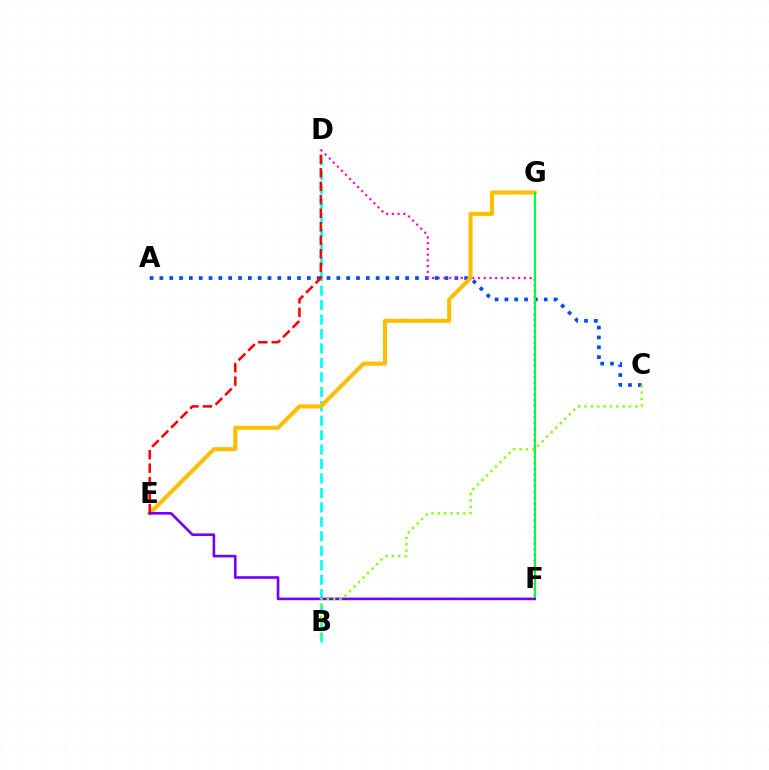{('A', 'C'): [{'color': '#004bff', 'line_style': 'dotted', 'thickness': 2.67}], ('D', 'F'): [{'color': '#ff00cf', 'line_style': 'dotted', 'thickness': 1.56}], ('B', 'D'): [{'color': '#00fff6', 'line_style': 'dashed', 'thickness': 1.96}], ('E', 'G'): [{'color': '#ffbd00', 'line_style': 'solid', 'thickness': 2.91}], ('D', 'E'): [{'color': '#ff0000', 'line_style': 'dashed', 'thickness': 1.83}], ('F', 'G'): [{'color': '#00ff39', 'line_style': 'solid', 'thickness': 1.52}], ('E', 'F'): [{'color': '#7200ff', 'line_style': 'solid', 'thickness': 1.89}], ('B', 'C'): [{'color': '#84ff00', 'line_style': 'dotted', 'thickness': 1.73}]}